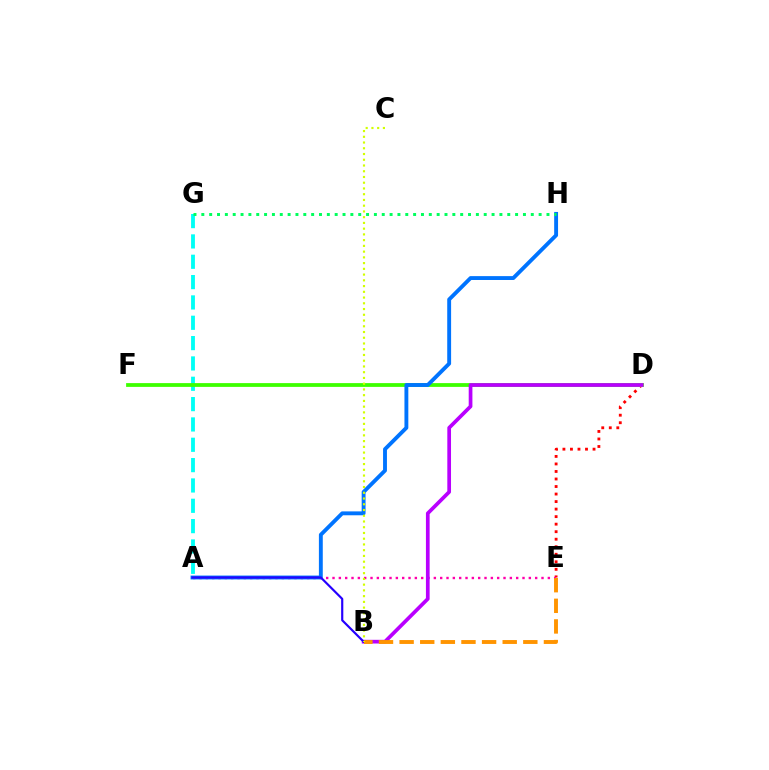{('D', 'E'): [{'color': '#ff0000', 'line_style': 'dotted', 'thickness': 2.05}], ('A', 'G'): [{'color': '#00fff6', 'line_style': 'dashed', 'thickness': 2.76}], ('D', 'F'): [{'color': '#3dff00', 'line_style': 'solid', 'thickness': 2.72}], ('A', 'E'): [{'color': '#ff00ac', 'line_style': 'dotted', 'thickness': 1.72}], ('B', 'D'): [{'color': '#b900ff', 'line_style': 'solid', 'thickness': 2.66}], ('A', 'H'): [{'color': '#0074ff', 'line_style': 'solid', 'thickness': 2.79}], ('A', 'B'): [{'color': '#2500ff', 'line_style': 'solid', 'thickness': 1.56}], ('B', 'E'): [{'color': '#ff9400', 'line_style': 'dashed', 'thickness': 2.8}], ('B', 'C'): [{'color': '#d1ff00', 'line_style': 'dotted', 'thickness': 1.56}], ('G', 'H'): [{'color': '#00ff5c', 'line_style': 'dotted', 'thickness': 2.13}]}